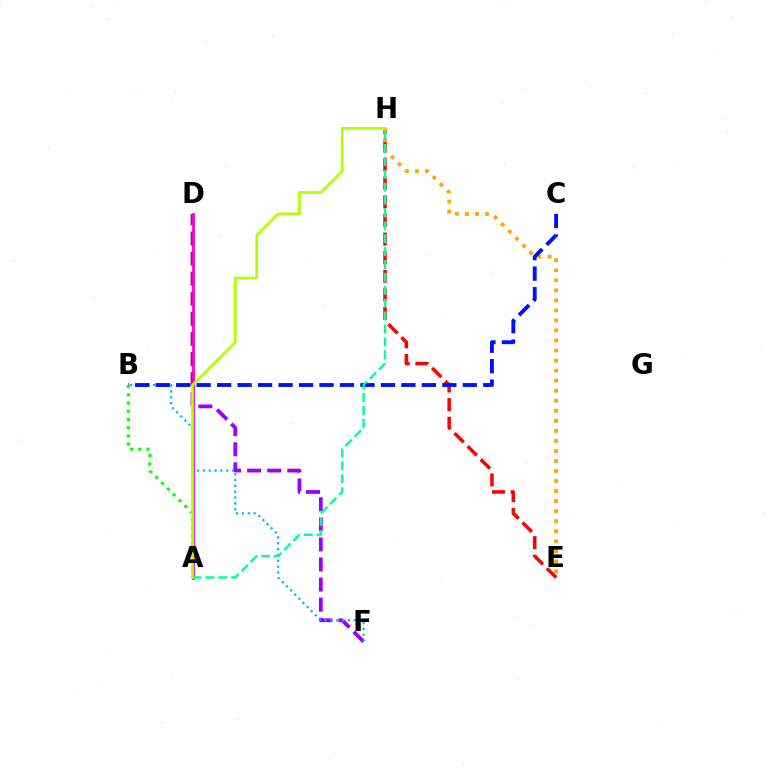{('E', 'H'): [{'color': '#ff0000', 'line_style': 'dashed', 'thickness': 2.53}, {'color': '#ffa500', 'line_style': 'dotted', 'thickness': 2.73}], ('D', 'F'): [{'color': '#9b00ff', 'line_style': 'dashed', 'thickness': 2.73}], ('B', 'F'): [{'color': '#00b5ff', 'line_style': 'dotted', 'thickness': 1.59}], ('A', 'D'): [{'color': '#ff00bd', 'line_style': 'solid', 'thickness': 1.99}], ('B', 'C'): [{'color': '#0010ff', 'line_style': 'dashed', 'thickness': 2.78}], ('A', 'H'): [{'color': '#00ff9d', 'line_style': 'dashed', 'thickness': 1.75}, {'color': '#b3ff00', 'line_style': 'solid', 'thickness': 1.97}], ('A', 'B'): [{'color': '#08ff00', 'line_style': 'dotted', 'thickness': 2.23}]}